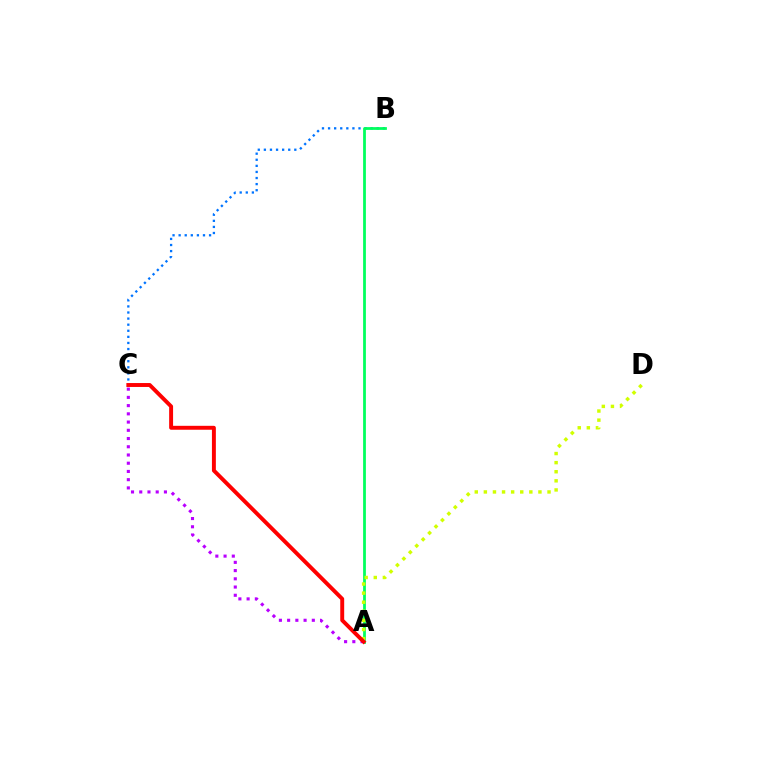{('B', 'C'): [{'color': '#0074ff', 'line_style': 'dotted', 'thickness': 1.65}], ('A', 'B'): [{'color': '#00ff5c', 'line_style': 'solid', 'thickness': 1.99}], ('A', 'D'): [{'color': '#d1ff00', 'line_style': 'dotted', 'thickness': 2.47}], ('A', 'C'): [{'color': '#b900ff', 'line_style': 'dotted', 'thickness': 2.24}, {'color': '#ff0000', 'line_style': 'solid', 'thickness': 2.83}]}